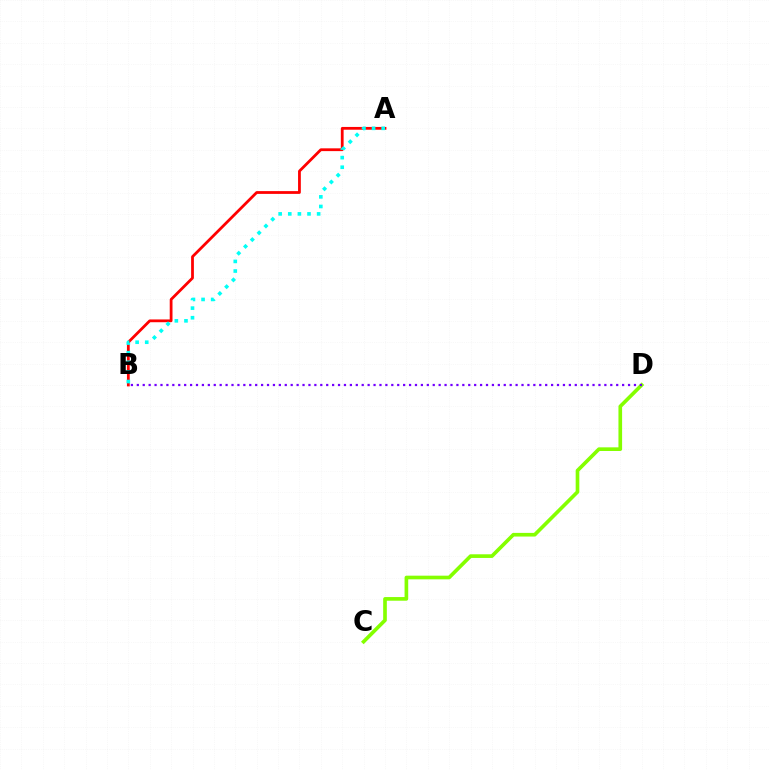{('A', 'B'): [{'color': '#ff0000', 'line_style': 'solid', 'thickness': 2.0}, {'color': '#00fff6', 'line_style': 'dotted', 'thickness': 2.61}], ('C', 'D'): [{'color': '#84ff00', 'line_style': 'solid', 'thickness': 2.63}], ('B', 'D'): [{'color': '#7200ff', 'line_style': 'dotted', 'thickness': 1.61}]}